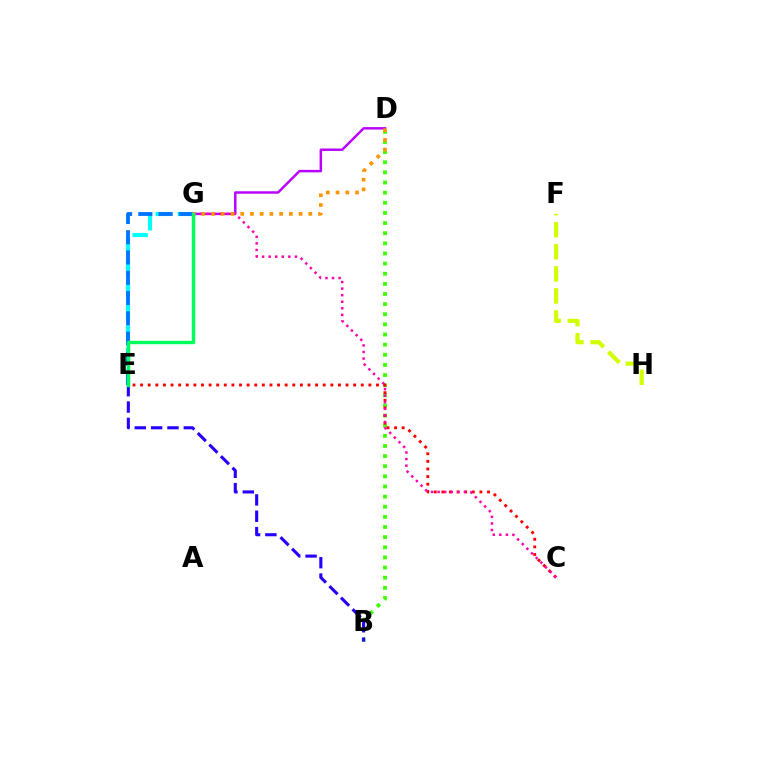{('D', 'G'): [{'color': '#b900ff', 'line_style': 'solid', 'thickness': 1.78}, {'color': '#ff9400', 'line_style': 'dotted', 'thickness': 2.64}], ('E', 'G'): [{'color': '#00fff6', 'line_style': 'dashed', 'thickness': 3.0}, {'color': '#0074ff', 'line_style': 'dashed', 'thickness': 2.76}, {'color': '#00ff5c', 'line_style': 'solid', 'thickness': 2.46}], ('B', 'D'): [{'color': '#3dff00', 'line_style': 'dotted', 'thickness': 2.75}], ('C', 'E'): [{'color': '#ff0000', 'line_style': 'dotted', 'thickness': 2.07}], ('F', 'H'): [{'color': '#d1ff00', 'line_style': 'dashed', 'thickness': 3.0}], ('C', 'G'): [{'color': '#ff00ac', 'line_style': 'dotted', 'thickness': 1.78}], ('B', 'E'): [{'color': '#2500ff', 'line_style': 'dashed', 'thickness': 2.22}]}